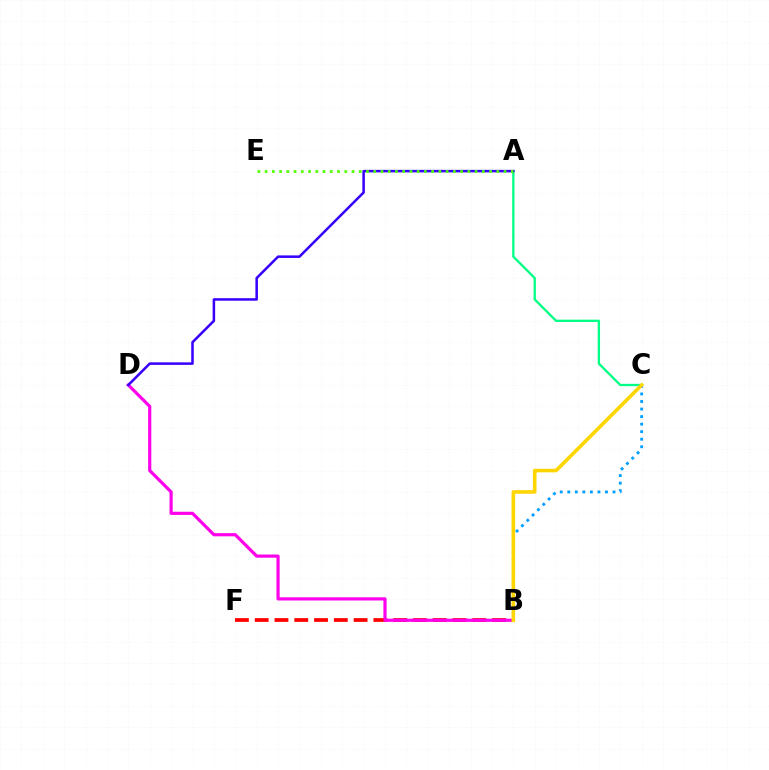{('B', 'F'): [{'color': '#ff0000', 'line_style': 'dashed', 'thickness': 2.69}], ('B', 'C'): [{'color': '#009eff', 'line_style': 'dotted', 'thickness': 2.05}, {'color': '#ffd500', 'line_style': 'solid', 'thickness': 2.57}], ('B', 'D'): [{'color': '#ff00ed', 'line_style': 'solid', 'thickness': 2.29}], ('A', 'C'): [{'color': '#00ff86', 'line_style': 'solid', 'thickness': 1.67}], ('A', 'D'): [{'color': '#3700ff', 'line_style': 'solid', 'thickness': 1.82}], ('A', 'E'): [{'color': '#4fff00', 'line_style': 'dotted', 'thickness': 1.97}]}